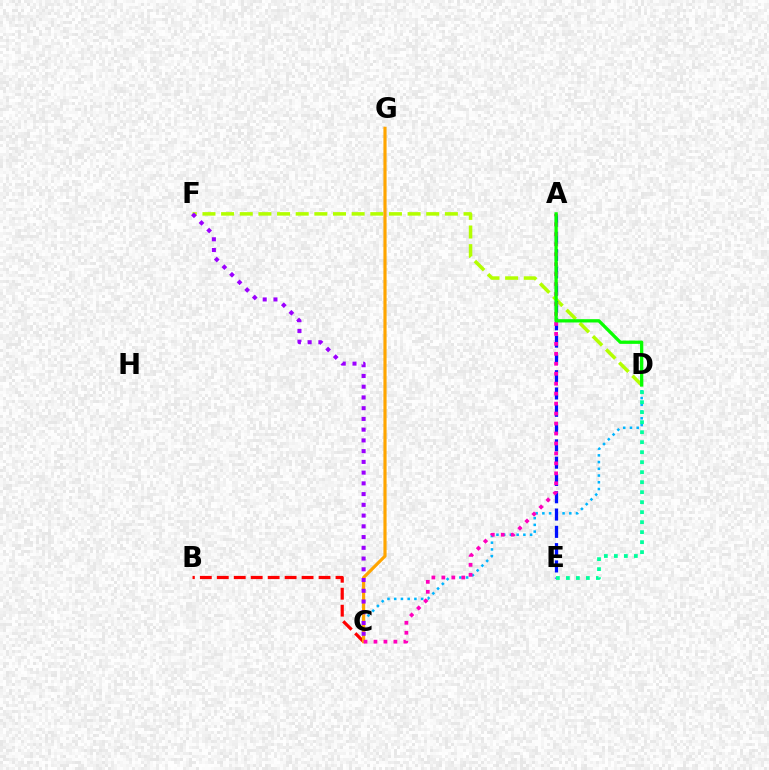{('C', 'D'): [{'color': '#00b5ff', 'line_style': 'dotted', 'thickness': 1.83}], ('D', 'F'): [{'color': '#b3ff00', 'line_style': 'dashed', 'thickness': 2.53}], ('B', 'C'): [{'color': '#ff0000', 'line_style': 'dashed', 'thickness': 2.3}], ('C', 'G'): [{'color': '#ffa500', 'line_style': 'solid', 'thickness': 2.28}], ('A', 'E'): [{'color': '#0010ff', 'line_style': 'dashed', 'thickness': 2.35}], ('C', 'F'): [{'color': '#9b00ff', 'line_style': 'dotted', 'thickness': 2.92}], ('A', 'C'): [{'color': '#ff00bd', 'line_style': 'dotted', 'thickness': 2.71}], ('A', 'D'): [{'color': '#08ff00', 'line_style': 'solid', 'thickness': 2.36}], ('D', 'E'): [{'color': '#00ff9d', 'line_style': 'dotted', 'thickness': 2.72}]}